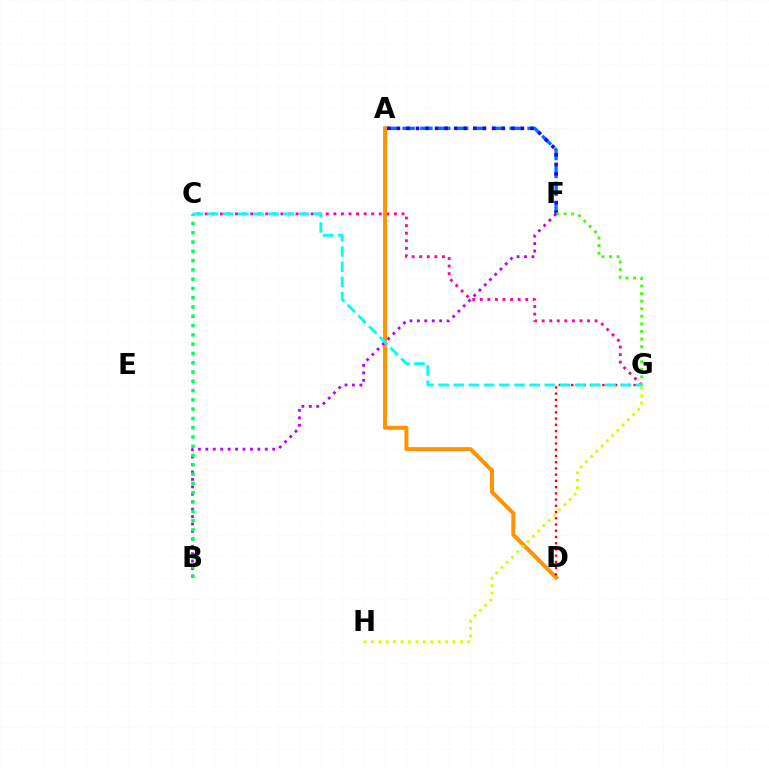{('C', 'G'): [{'color': '#ff00ac', 'line_style': 'dotted', 'thickness': 2.06}, {'color': '#00fff6', 'line_style': 'dashed', 'thickness': 2.06}], ('A', 'F'): [{'color': '#0074ff', 'line_style': 'dashed', 'thickness': 2.43}, {'color': '#2500ff', 'line_style': 'dotted', 'thickness': 2.59}], ('A', 'D'): [{'color': '#ff9400', 'line_style': 'solid', 'thickness': 2.89}], ('D', 'G'): [{'color': '#ff0000', 'line_style': 'dotted', 'thickness': 1.69}], ('F', 'G'): [{'color': '#3dff00', 'line_style': 'dotted', 'thickness': 2.06}], ('B', 'F'): [{'color': '#b900ff', 'line_style': 'dotted', 'thickness': 2.02}], ('G', 'H'): [{'color': '#d1ff00', 'line_style': 'dotted', 'thickness': 2.01}], ('B', 'C'): [{'color': '#00ff5c', 'line_style': 'dotted', 'thickness': 2.52}]}